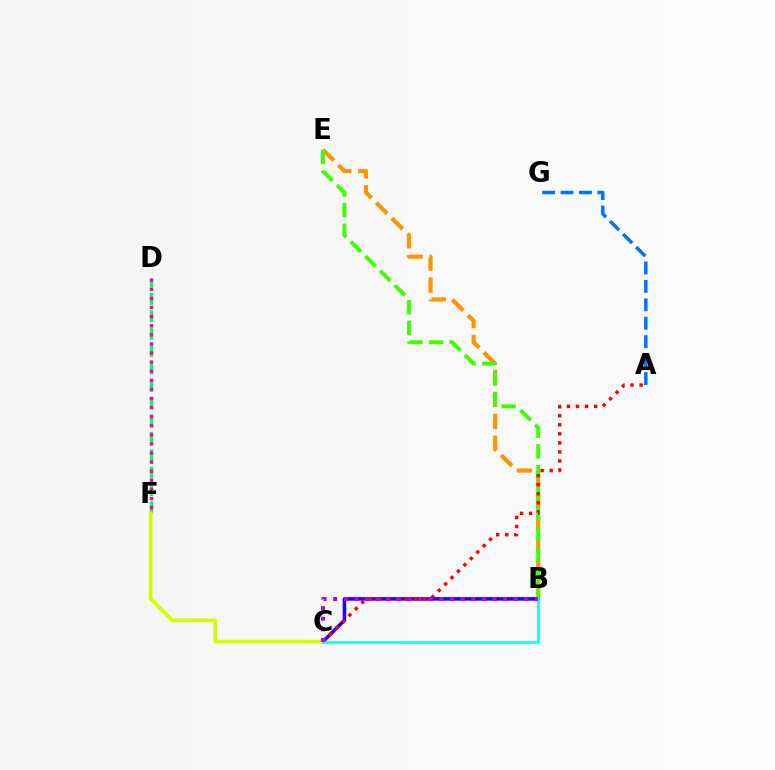{('B', 'C'): [{'color': '#2500ff', 'line_style': 'solid', 'thickness': 2.55}, {'color': '#00fff6', 'line_style': 'solid', 'thickness': 1.82}, {'color': '#b900ff', 'line_style': 'dotted', 'thickness': 2.89}], ('A', 'G'): [{'color': '#0074ff', 'line_style': 'dashed', 'thickness': 2.51}], ('B', 'E'): [{'color': '#ff9400', 'line_style': 'dashed', 'thickness': 2.98}, {'color': '#3dff00', 'line_style': 'dashed', 'thickness': 2.81}], ('D', 'F'): [{'color': '#00ff5c', 'line_style': 'dashed', 'thickness': 2.36}, {'color': '#ff00ac', 'line_style': 'dotted', 'thickness': 2.47}], ('A', 'C'): [{'color': '#ff0000', 'line_style': 'dotted', 'thickness': 2.46}], ('C', 'F'): [{'color': '#d1ff00', 'line_style': 'solid', 'thickness': 2.69}]}